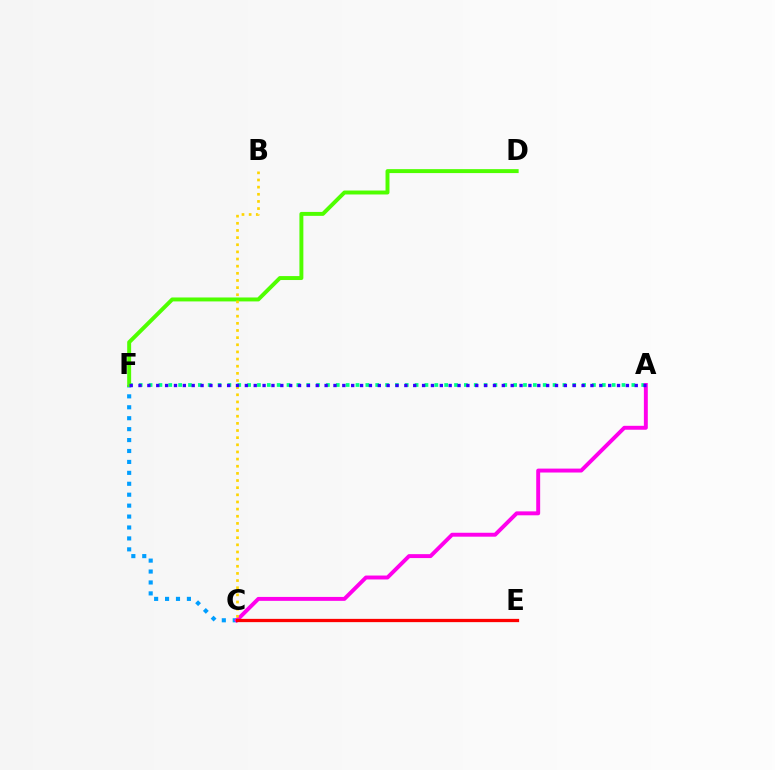{('A', 'F'): [{'color': '#00ff86', 'line_style': 'dotted', 'thickness': 2.68}, {'color': '#3700ff', 'line_style': 'dotted', 'thickness': 2.41}], ('C', 'F'): [{'color': '#009eff', 'line_style': 'dotted', 'thickness': 2.97}], ('A', 'C'): [{'color': '#ff00ed', 'line_style': 'solid', 'thickness': 2.83}], ('D', 'F'): [{'color': '#4fff00', 'line_style': 'solid', 'thickness': 2.84}], ('C', 'E'): [{'color': '#ff0000', 'line_style': 'solid', 'thickness': 2.35}], ('B', 'C'): [{'color': '#ffd500', 'line_style': 'dotted', 'thickness': 1.94}]}